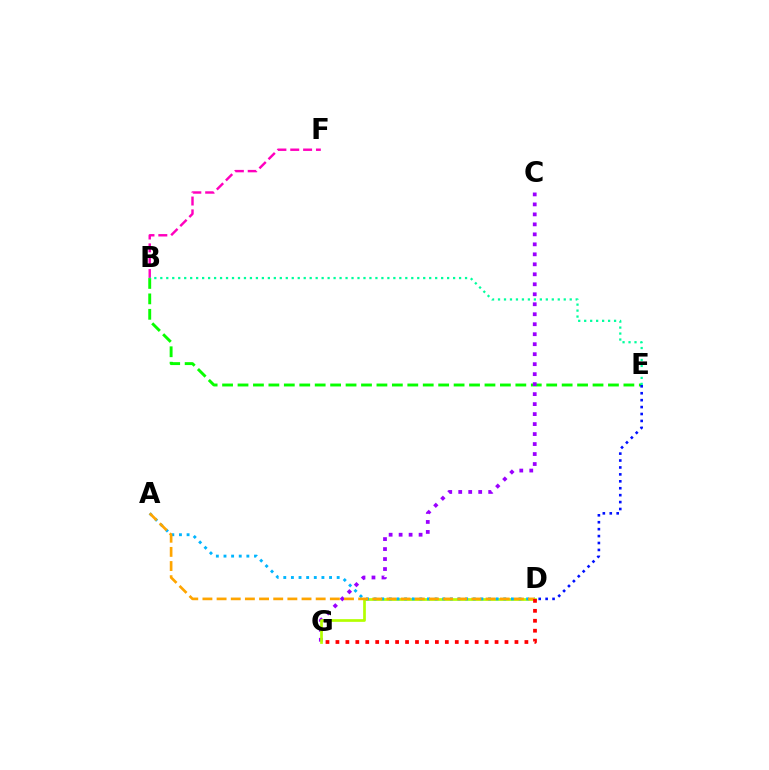{('B', 'F'): [{'color': '#ff00bd', 'line_style': 'dashed', 'thickness': 1.75}], ('B', 'E'): [{'color': '#08ff00', 'line_style': 'dashed', 'thickness': 2.1}, {'color': '#00ff9d', 'line_style': 'dotted', 'thickness': 1.62}], ('C', 'G'): [{'color': '#9b00ff', 'line_style': 'dotted', 'thickness': 2.71}], ('D', 'E'): [{'color': '#0010ff', 'line_style': 'dotted', 'thickness': 1.88}], ('D', 'G'): [{'color': '#b3ff00', 'line_style': 'solid', 'thickness': 1.95}, {'color': '#ff0000', 'line_style': 'dotted', 'thickness': 2.7}], ('A', 'D'): [{'color': '#00b5ff', 'line_style': 'dotted', 'thickness': 2.07}, {'color': '#ffa500', 'line_style': 'dashed', 'thickness': 1.92}]}